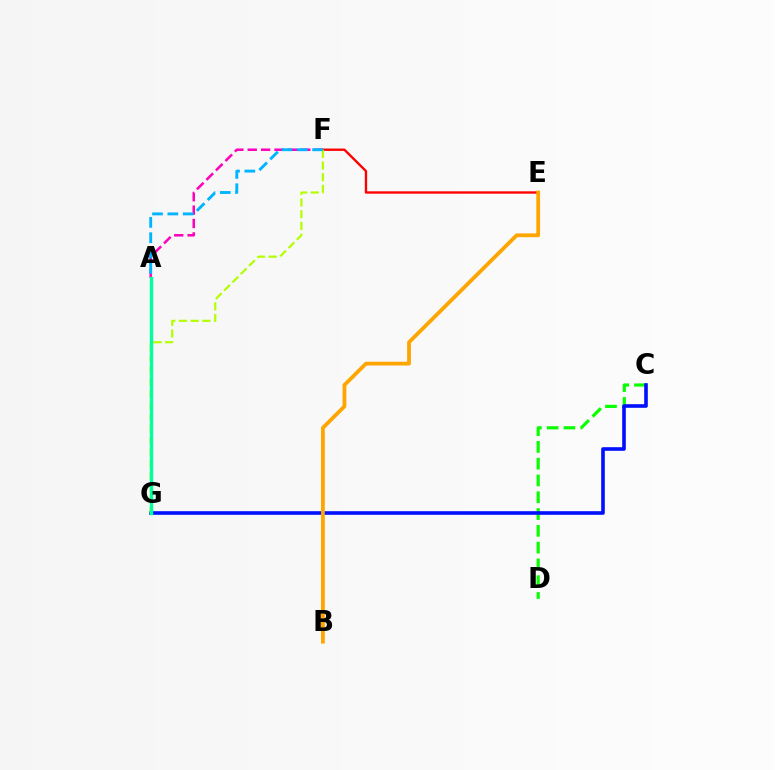{('C', 'D'): [{'color': '#08ff00', 'line_style': 'dashed', 'thickness': 2.28}], ('A', 'F'): [{'color': '#ff00bd', 'line_style': 'dashed', 'thickness': 1.82}, {'color': '#00b5ff', 'line_style': 'dashed', 'thickness': 2.08}], ('C', 'G'): [{'color': '#0010ff', 'line_style': 'solid', 'thickness': 2.6}], ('E', 'F'): [{'color': '#ff0000', 'line_style': 'solid', 'thickness': 1.7}], ('A', 'G'): [{'color': '#9b00ff', 'line_style': 'dotted', 'thickness': 2.07}, {'color': '#00ff9d', 'line_style': 'solid', 'thickness': 2.41}], ('F', 'G'): [{'color': '#b3ff00', 'line_style': 'dashed', 'thickness': 1.59}], ('B', 'E'): [{'color': '#ffa500', 'line_style': 'solid', 'thickness': 2.73}]}